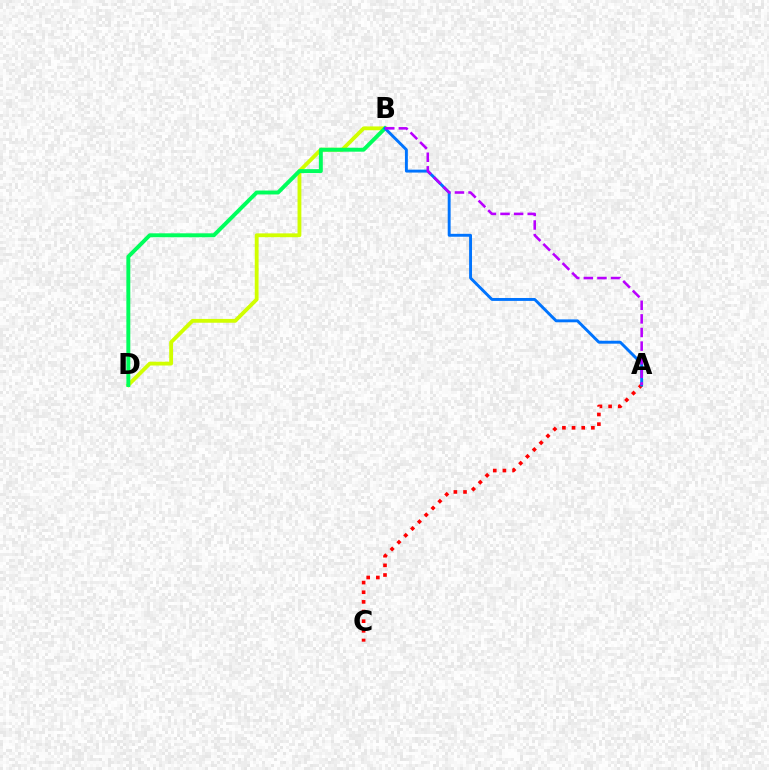{('B', 'D'): [{'color': '#d1ff00', 'line_style': 'solid', 'thickness': 2.75}, {'color': '#00ff5c', 'line_style': 'solid', 'thickness': 2.82}], ('A', 'C'): [{'color': '#ff0000', 'line_style': 'dotted', 'thickness': 2.62}], ('A', 'B'): [{'color': '#0074ff', 'line_style': 'solid', 'thickness': 2.1}, {'color': '#b900ff', 'line_style': 'dashed', 'thickness': 1.85}]}